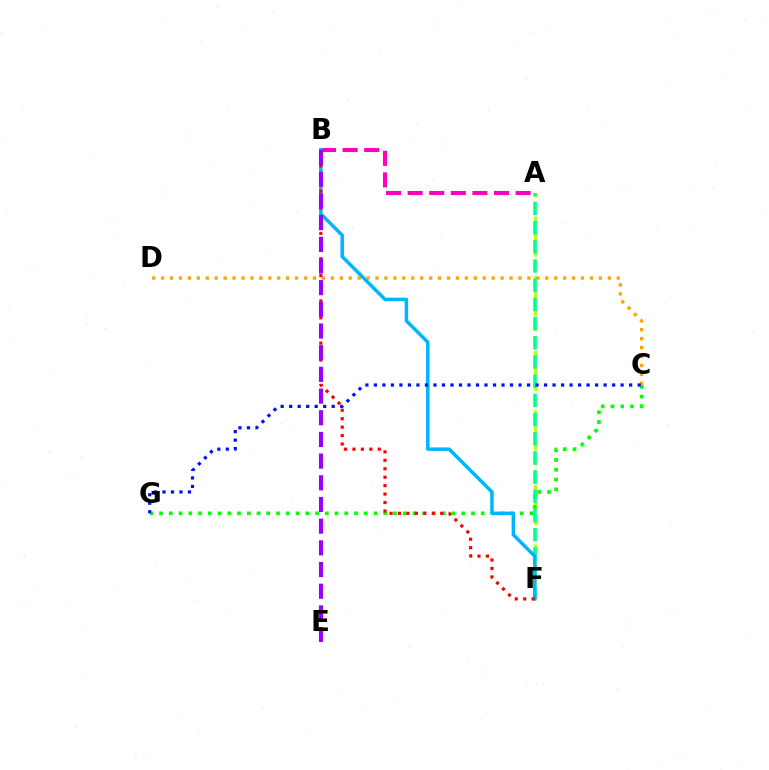{('A', 'F'): [{'color': '#b3ff00', 'line_style': 'dashed', 'thickness': 2.02}, {'color': '#00ff9d', 'line_style': 'dashed', 'thickness': 2.61}], ('C', 'D'): [{'color': '#ffa500', 'line_style': 'dotted', 'thickness': 2.43}], ('C', 'G'): [{'color': '#08ff00', 'line_style': 'dotted', 'thickness': 2.65}, {'color': '#0010ff', 'line_style': 'dotted', 'thickness': 2.31}], ('A', 'B'): [{'color': '#ff00bd', 'line_style': 'dashed', 'thickness': 2.93}], ('B', 'F'): [{'color': '#00b5ff', 'line_style': 'solid', 'thickness': 2.52}, {'color': '#ff0000', 'line_style': 'dotted', 'thickness': 2.29}], ('B', 'E'): [{'color': '#9b00ff', 'line_style': 'dashed', 'thickness': 2.95}]}